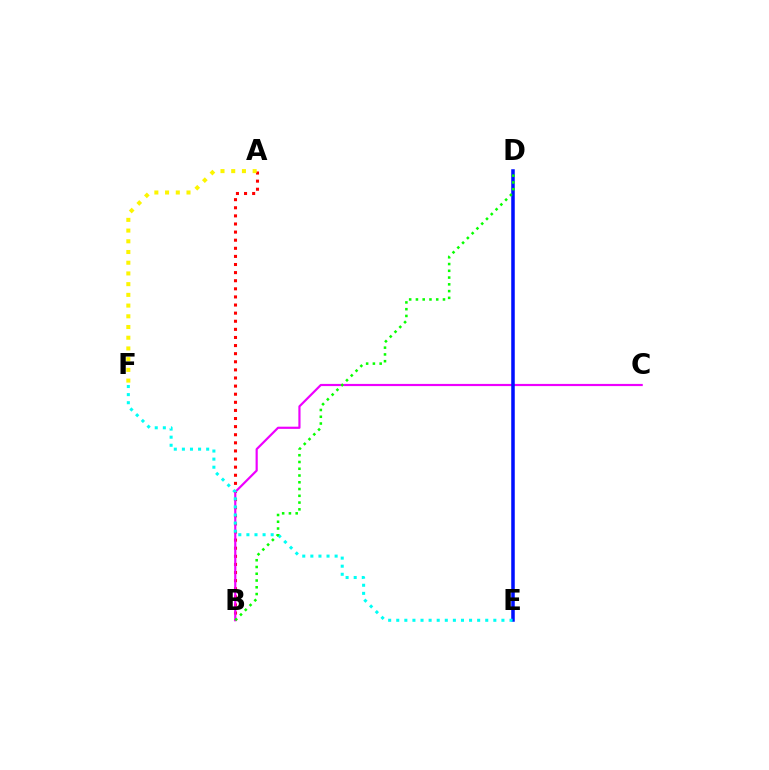{('A', 'B'): [{'color': '#ff0000', 'line_style': 'dotted', 'thickness': 2.2}], ('A', 'F'): [{'color': '#fcf500', 'line_style': 'dotted', 'thickness': 2.91}], ('B', 'C'): [{'color': '#ee00ff', 'line_style': 'solid', 'thickness': 1.57}], ('D', 'E'): [{'color': '#0010ff', 'line_style': 'solid', 'thickness': 2.54}], ('E', 'F'): [{'color': '#00fff6', 'line_style': 'dotted', 'thickness': 2.2}], ('B', 'D'): [{'color': '#08ff00', 'line_style': 'dotted', 'thickness': 1.84}]}